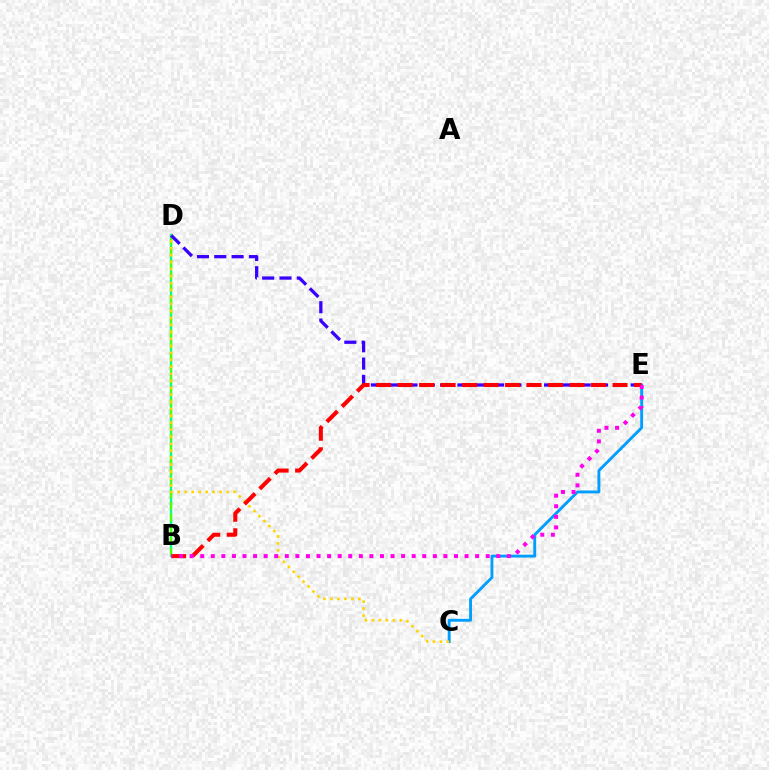{('B', 'D'): [{'color': '#00ff86', 'line_style': 'solid', 'thickness': 1.73}, {'color': '#4fff00', 'line_style': 'dashed', 'thickness': 1.56}], ('D', 'E'): [{'color': '#3700ff', 'line_style': 'dashed', 'thickness': 2.35}], ('C', 'E'): [{'color': '#009eff', 'line_style': 'solid', 'thickness': 2.07}], ('C', 'D'): [{'color': '#ffd500', 'line_style': 'dotted', 'thickness': 1.9}], ('B', 'E'): [{'color': '#ff0000', 'line_style': 'dashed', 'thickness': 2.92}, {'color': '#ff00ed', 'line_style': 'dotted', 'thickness': 2.87}]}